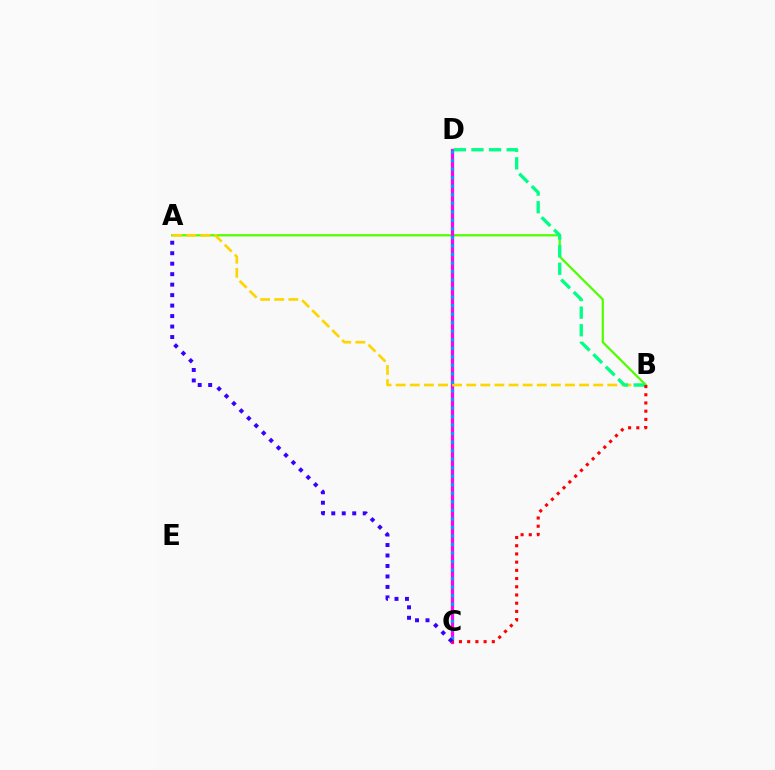{('A', 'B'): [{'color': '#4fff00', 'line_style': 'solid', 'thickness': 1.62}, {'color': '#ffd500', 'line_style': 'dashed', 'thickness': 1.92}], ('C', 'D'): [{'color': '#ff00ed', 'line_style': 'solid', 'thickness': 2.33}, {'color': '#009eff', 'line_style': 'dotted', 'thickness': 2.32}], ('B', 'D'): [{'color': '#00ff86', 'line_style': 'dashed', 'thickness': 2.39}], ('B', 'C'): [{'color': '#ff0000', 'line_style': 'dotted', 'thickness': 2.23}], ('A', 'C'): [{'color': '#3700ff', 'line_style': 'dotted', 'thickness': 2.85}]}